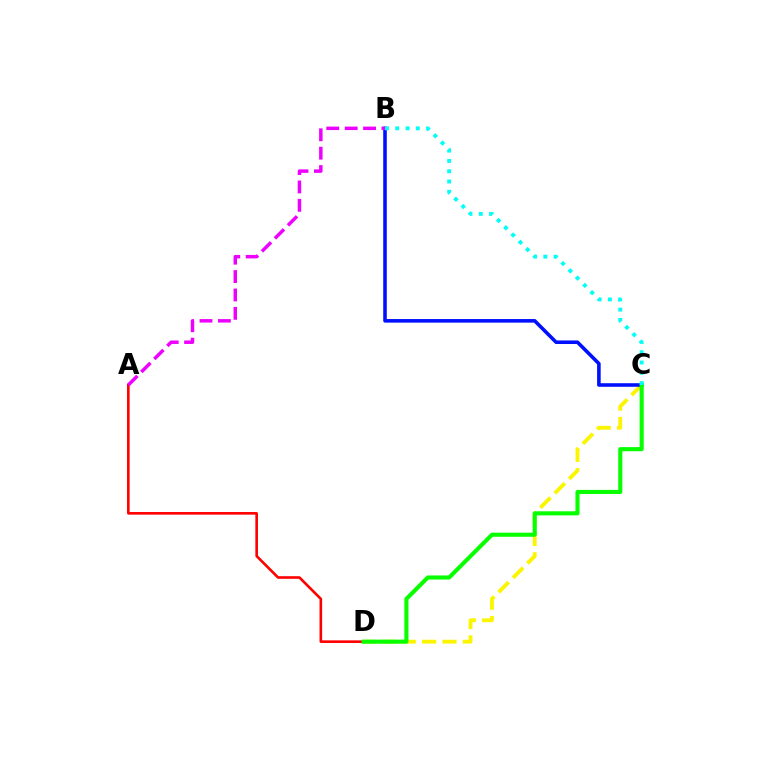{('C', 'D'): [{'color': '#fcf500', 'line_style': 'dashed', 'thickness': 2.77}, {'color': '#08ff00', 'line_style': 'solid', 'thickness': 2.95}], ('A', 'D'): [{'color': '#ff0000', 'line_style': 'solid', 'thickness': 1.89}], ('B', 'C'): [{'color': '#0010ff', 'line_style': 'solid', 'thickness': 2.58}, {'color': '#00fff6', 'line_style': 'dotted', 'thickness': 2.8}], ('A', 'B'): [{'color': '#ee00ff', 'line_style': 'dashed', 'thickness': 2.5}]}